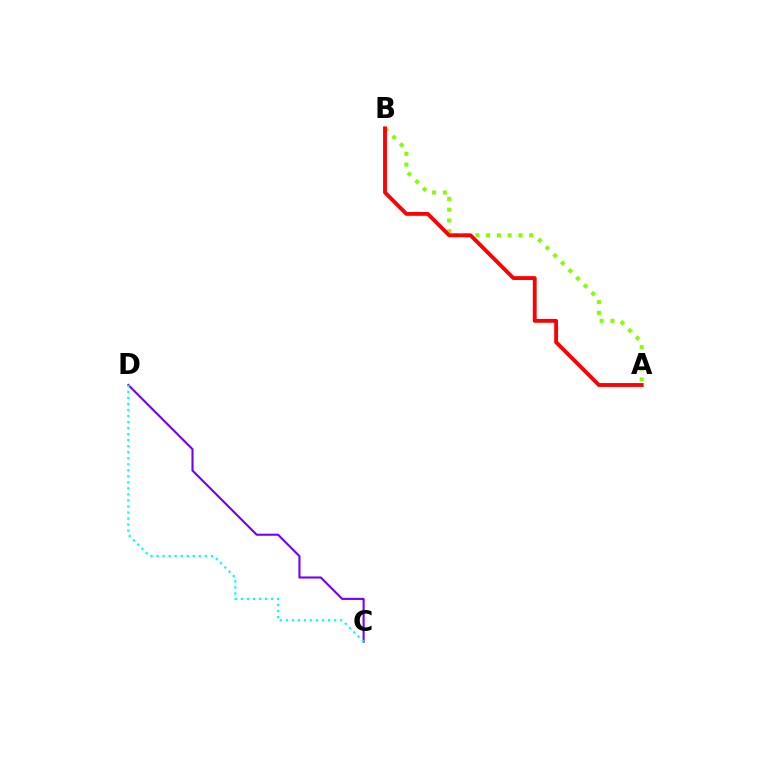{('A', 'B'): [{'color': '#84ff00', 'line_style': 'dotted', 'thickness': 2.92}, {'color': '#ff0000', 'line_style': 'solid', 'thickness': 2.77}], ('C', 'D'): [{'color': '#7200ff', 'line_style': 'solid', 'thickness': 1.51}, {'color': '#00fff6', 'line_style': 'dotted', 'thickness': 1.64}]}